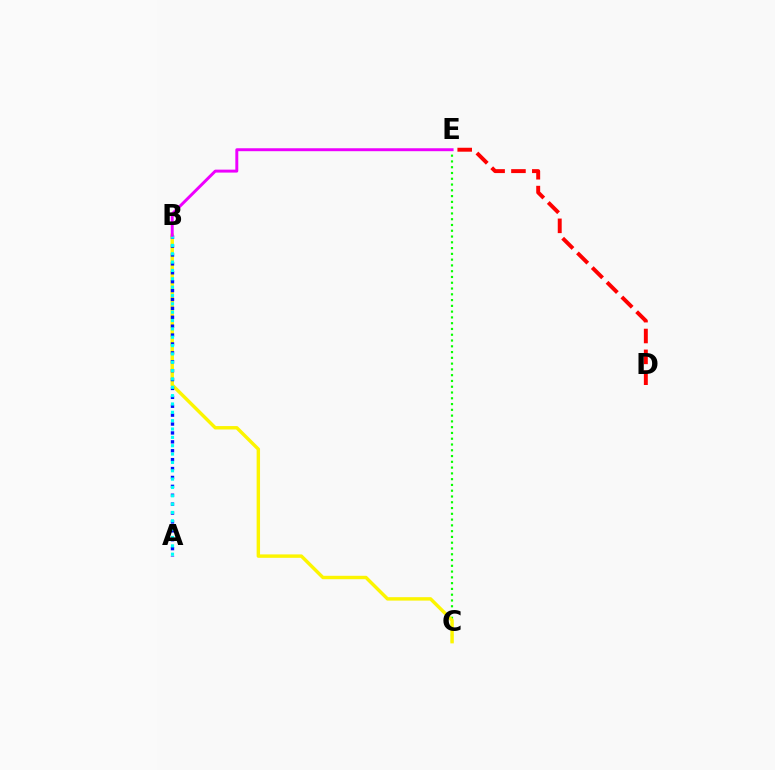{('C', 'E'): [{'color': '#08ff00', 'line_style': 'dotted', 'thickness': 1.57}], ('B', 'C'): [{'color': '#fcf500', 'line_style': 'solid', 'thickness': 2.46}], ('D', 'E'): [{'color': '#ff0000', 'line_style': 'dashed', 'thickness': 2.83}], ('A', 'B'): [{'color': '#0010ff', 'line_style': 'dotted', 'thickness': 2.42}, {'color': '#00fff6', 'line_style': 'dotted', 'thickness': 2.27}], ('B', 'E'): [{'color': '#ee00ff', 'line_style': 'solid', 'thickness': 2.12}]}